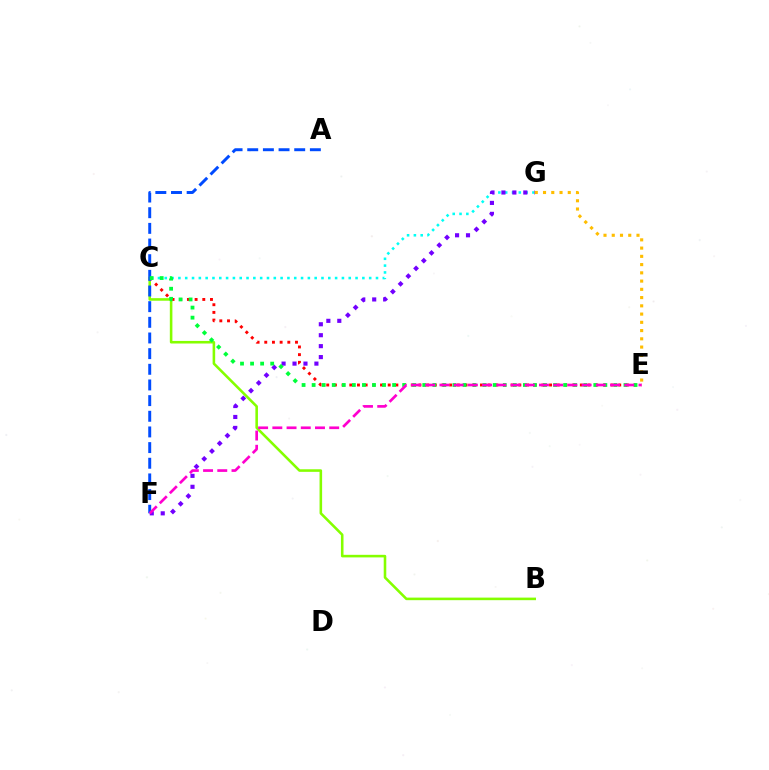{('C', 'G'): [{'color': '#00fff6', 'line_style': 'dotted', 'thickness': 1.85}], ('C', 'E'): [{'color': '#ff0000', 'line_style': 'dotted', 'thickness': 2.09}, {'color': '#00ff39', 'line_style': 'dotted', 'thickness': 2.73}], ('B', 'C'): [{'color': '#84ff00', 'line_style': 'solid', 'thickness': 1.85}], ('A', 'F'): [{'color': '#004bff', 'line_style': 'dashed', 'thickness': 2.13}], ('F', 'G'): [{'color': '#7200ff', 'line_style': 'dotted', 'thickness': 2.97}], ('E', 'F'): [{'color': '#ff00cf', 'line_style': 'dashed', 'thickness': 1.93}], ('E', 'G'): [{'color': '#ffbd00', 'line_style': 'dotted', 'thickness': 2.24}]}